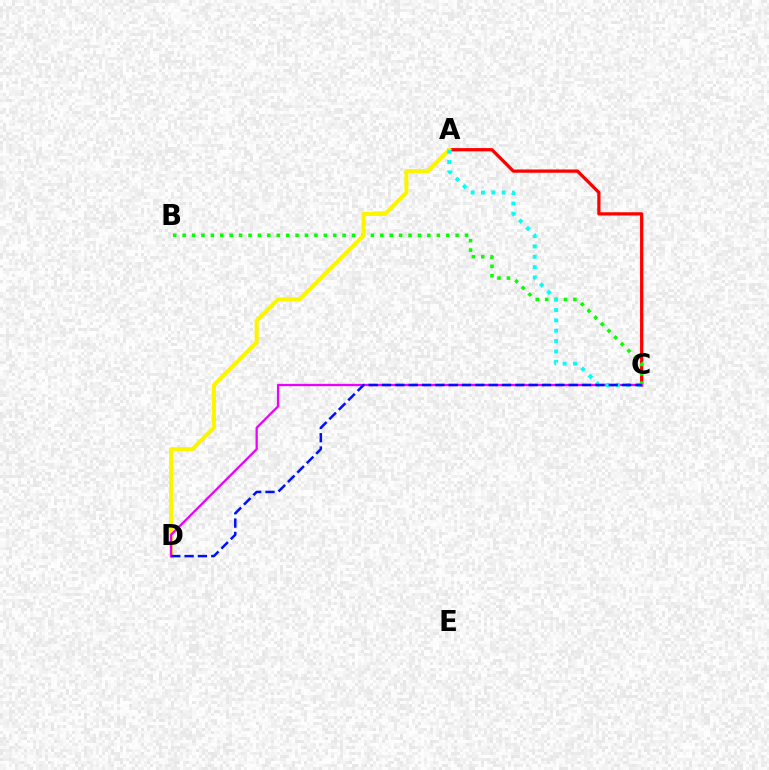{('A', 'C'): [{'color': '#ff0000', 'line_style': 'solid', 'thickness': 2.34}, {'color': '#00fff6', 'line_style': 'dotted', 'thickness': 2.81}], ('B', 'C'): [{'color': '#08ff00', 'line_style': 'dotted', 'thickness': 2.56}], ('A', 'D'): [{'color': '#fcf500', 'line_style': 'solid', 'thickness': 2.9}], ('C', 'D'): [{'color': '#ee00ff', 'line_style': 'solid', 'thickness': 1.64}, {'color': '#0010ff', 'line_style': 'dashed', 'thickness': 1.81}]}